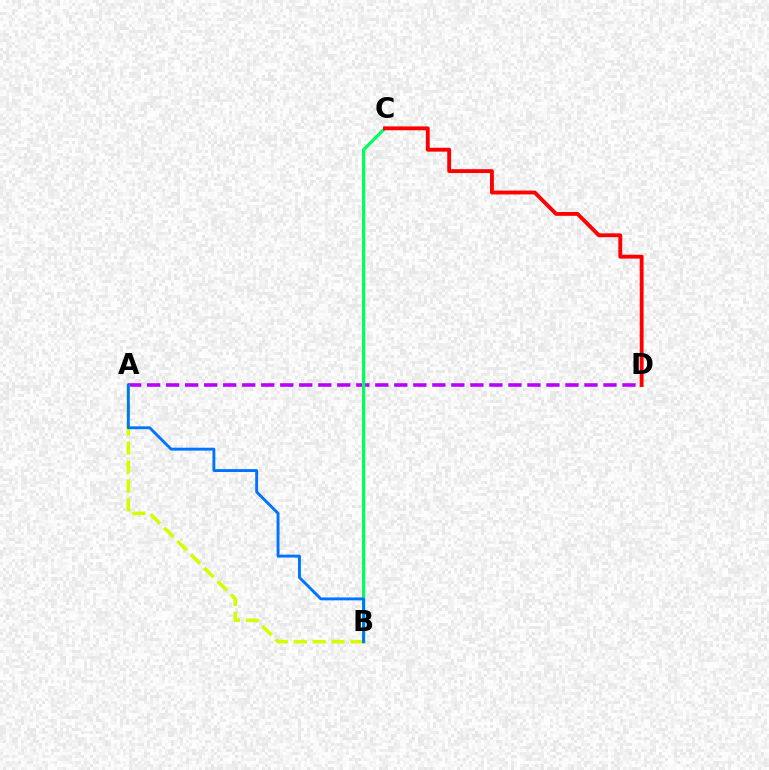{('A', 'D'): [{'color': '#b900ff', 'line_style': 'dashed', 'thickness': 2.58}], ('A', 'B'): [{'color': '#d1ff00', 'line_style': 'dashed', 'thickness': 2.57}, {'color': '#0074ff', 'line_style': 'solid', 'thickness': 2.09}], ('B', 'C'): [{'color': '#00ff5c', 'line_style': 'solid', 'thickness': 2.31}], ('C', 'D'): [{'color': '#ff0000', 'line_style': 'solid', 'thickness': 2.78}]}